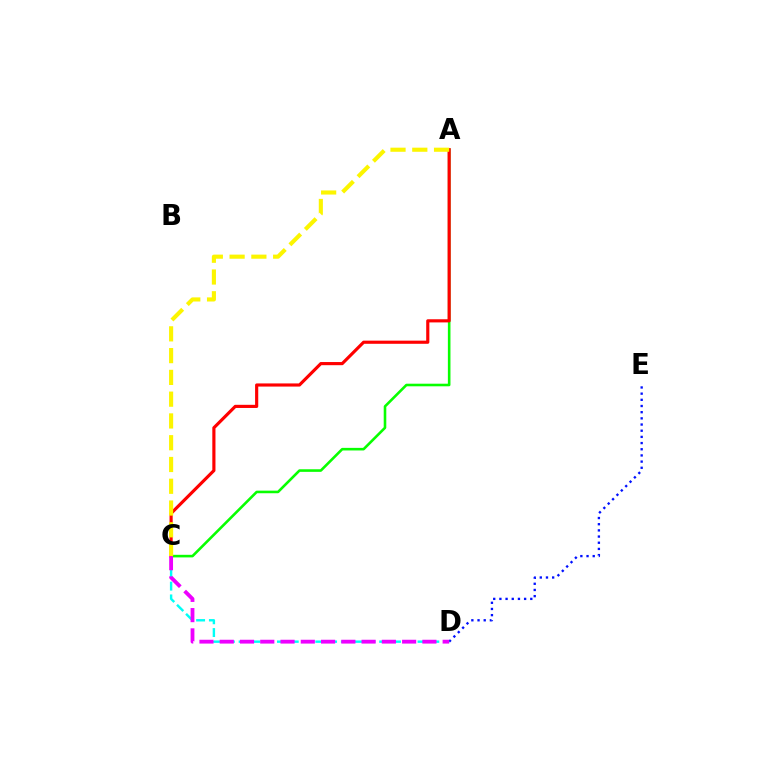{('D', 'E'): [{'color': '#0010ff', 'line_style': 'dotted', 'thickness': 1.68}], ('C', 'D'): [{'color': '#00fff6', 'line_style': 'dashed', 'thickness': 1.74}, {'color': '#ee00ff', 'line_style': 'dashed', 'thickness': 2.75}], ('A', 'C'): [{'color': '#08ff00', 'line_style': 'solid', 'thickness': 1.87}, {'color': '#ff0000', 'line_style': 'solid', 'thickness': 2.27}, {'color': '#fcf500', 'line_style': 'dashed', 'thickness': 2.96}]}